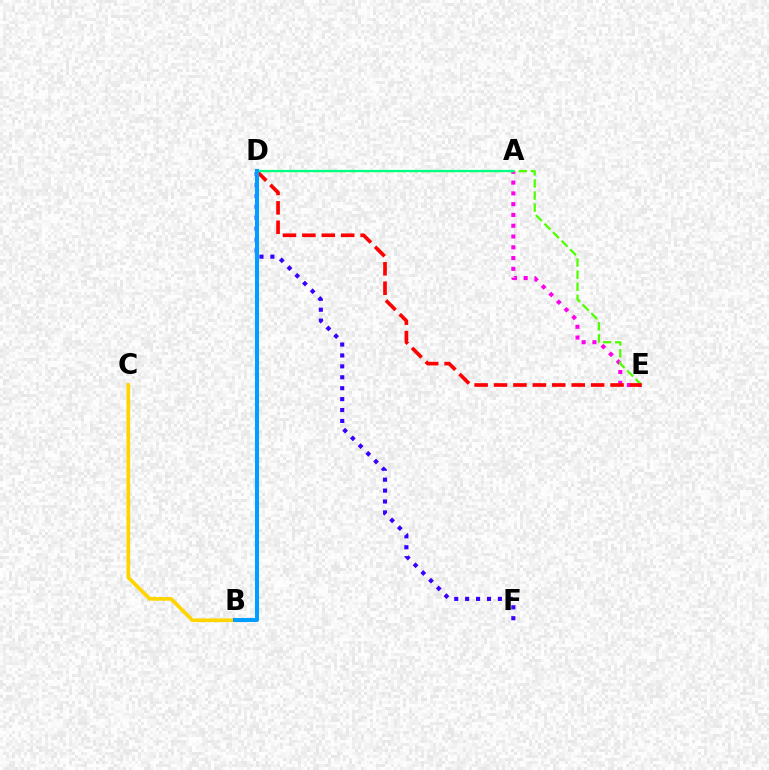{('A', 'E'): [{'color': '#ff00ed', 'line_style': 'dotted', 'thickness': 2.93}], ('D', 'E'): [{'color': '#4fff00', 'line_style': 'dashed', 'thickness': 1.64}, {'color': '#ff0000', 'line_style': 'dashed', 'thickness': 2.64}], ('B', 'C'): [{'color': '#ffd500', 'line_style': 'solid', 'thickness': 2.65}], ('A', 'D'): [{'color': '#00ff86', 'line_style': 'solid', 'thickness': 1.57}], ('D', 'F'): [{'color': '#3700ff', 'line_style': 'dotted', 'thickness': 2.97}], ('B', 'D'): [{'color': '#009eff', 'line_style': 'solid', 'thickness': 2.91}]}